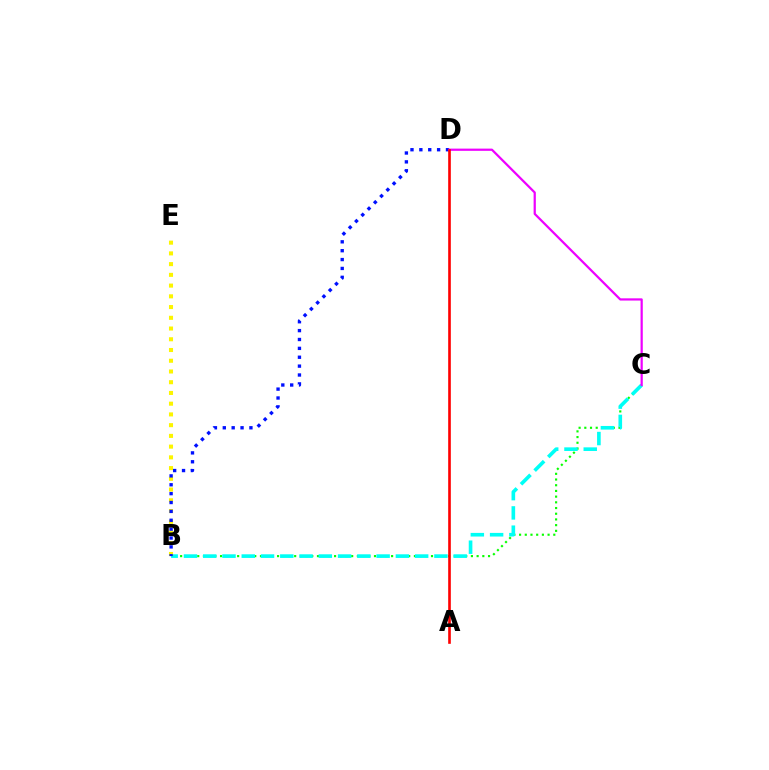{('B', 'C'): [{'color': '#08ff00', 'line_style': 'dotted', 'thickness': 1.55}, {'color': '#00fff6', 'line_style': 'dashed', 'thickness': 2.62}], ('B', 'E'): [{'color': '#fcf500', 'line_style': 'dotted', 'thickness': 2.92}], ('B', 'D'): [{'color': '#0010ff', 'line_style': 'dotted', 'thickness': 2.41}], ('C', 'D'): [{'color': '#ee00ff', 'line_style': 'solid', 'thickness': 1.6}], ('A', 'D'): [{'color': '#ff0000', 'line_style': 'solid', 'thickness': 1.9}]}